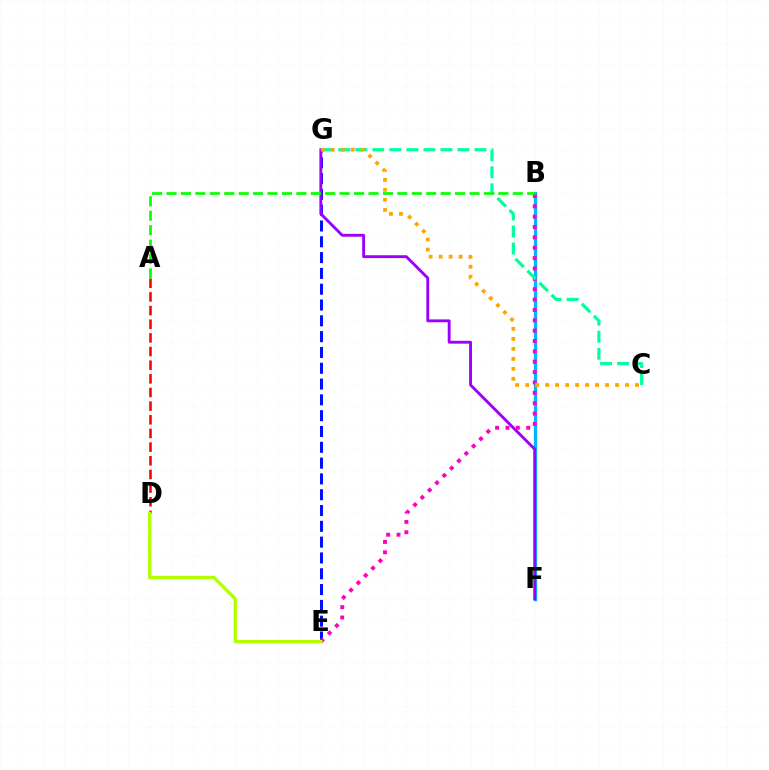{('E', 'G'): [{'color': '#0010ff', 'line_style': 'dashed', 'thickness': 2.15}], ('B', 'F'): [{'color': '#00b5ff', 'line_style': 'solid', 'thickness': 2.36}], ('A', 'D'): [{'color': '#ff0000', 'line_style': 'dashed', 'thickness': 1.85}], ('B', 'E'): [{'color': '#ff00bd', 'line_style': 'dotted', 'thickness': 2.82}], ('C', 'G'): [{'color': '#00ff9d', 'line_style': 'dashed', 'thickness': 2.31}, {'color': '#ffa500', 'line_style': 'dotted', 'thickness': 2.71}], ('D', 'E'): [{'color': '#b3ff00', 'line_style': 'solid', 'thickness': 2.42}], ('F', 'G'): [{'color': '#9b00ff', 'line_style': 'solid', 'thickness': 2.07}], ('A', 'B'): [{'color': '#08ff00', 'line_style': 'dashed', 'thickness': 1.96}]}